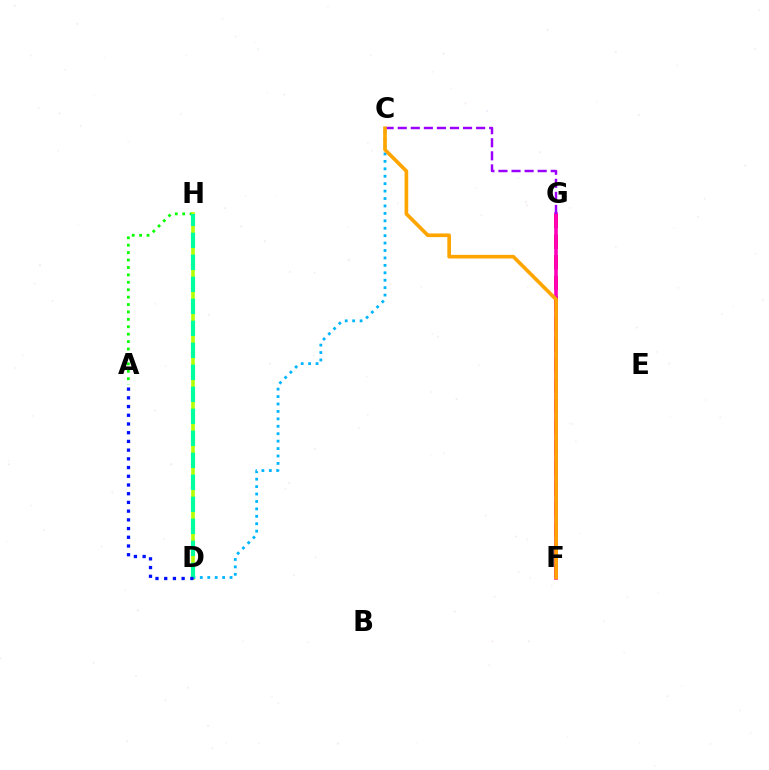{('A', 'H'): [{'color': '#08ff00', 'line_style': 'dotted', 'thickness': 2.01}], ('F', 'G'): [{'color': '#ff0000', 'line_style': 'dashed', 'thickness': 2.79}, {'color': '#ff00bd', 'line_style': 'solid', 'thickness': 2.6}], ('D', 'H'): [{'color': '#b3ff00', 'line_style': 'solid', 'thickness': 2.62}, {'color': '#00ff9d', 'line_style': 'dashed', 'thickness': 2.99}], ('C', 'D'): [{'color': '#00b5ff', 'line_style': 'dotted', 'thickness': 2.02}], ('C', 'G'): [{'color': '#9b00ff', 'line_style': 'dashed', 'thickness': 1.78}], ('A', 'D'): [{'color': '#0010ff', 'line_style': 'dotted', 'thickness': 2.37}], ('C', 'F'): [{'color': '#ffa500', 'line_style': 'solid', 'thickness': 2.63}]}